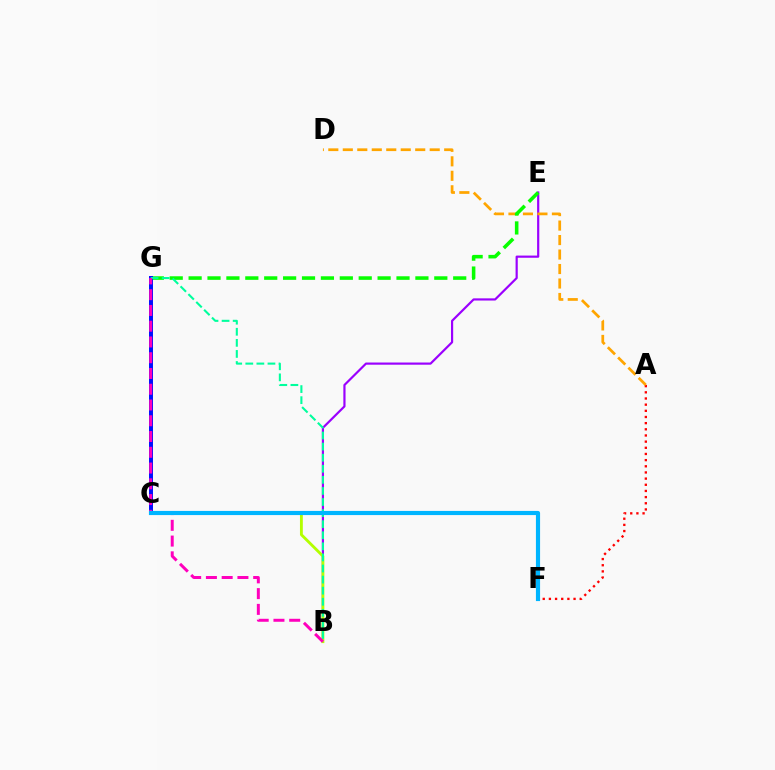{('B', 'E'): [{'color': '#9b00ff', 'line_style': 'solid', 'thickness': 1.57}], ('A', 'F'): [{'color': '#ff0000', 'line_style': 'dotted', 'thickness': 1.67}], ('A', 'D'): [{'color': '#ffa500', 'line_style': 'dashed', 'thickness': 1.97}], ('E', 'G'): [{'color': '#08ff00', 'line_style': 'dashed', 'thickness': 2.57}], ('C', 'G'): [{'color': '#0010ff', 'line_style': 'solid', 'thickness': 2.86}], ('B', 'C'): [{'color': '#b3ff00', 'line_style': 'solid', 'thickness': 2.05}], ('B', 'G'): [{'color': '#00ff9d', 'line_style': 'dashed', 'thickness': 1.51}, {'color': '#ff00bd', 'line_style': 'dashed', 'thickness': 2.14}], ('C', 'F'): [{'color': '#00b5ff', 'line_style': 'solid', 'thickness': 2.99}]}